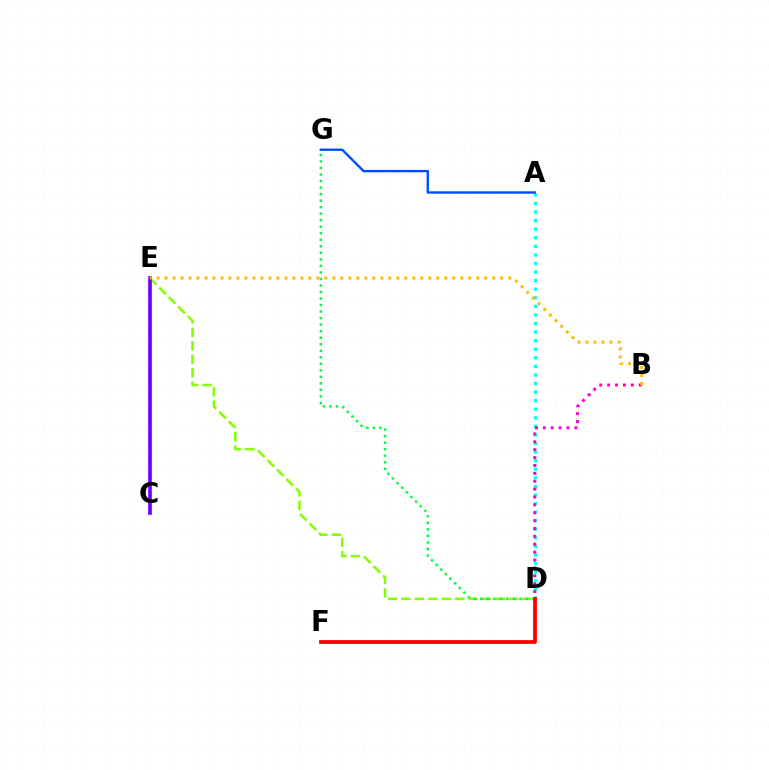{('D', 'E'): [{'color': '#84ff00', 'line_style': 'dashed', 'thickness': 1.83}], ('D', 'G'): [{'color': '#00ff39', 'line_style': 'dotted', 'thickness': 1.77}], ('A', 'D'): [{'color': '#00fff6', 'line_style': 'dotted', 'thickness': 2.33}], ('C', 'E'): [{'color': '#7200ff', 'line_style': 'solid', 'thickness': 2.65}], ('B', 'D'): [{'color': '#ff00cf', 'line_style': 'dotted', 'thickness': 2.14}], ('A', 'G'): [{'color': '#004bff', 'line_style': 'solid', 'thickness': 1.71}], ('B', 'E'): [{'color': '#ffbd00', 'line_style': 'dotted', 'thickness': 2.17}], ('D', 'F'): [{'color': '#ff0000', 'line_style': 'solid', 'thickness': 2.71}]}